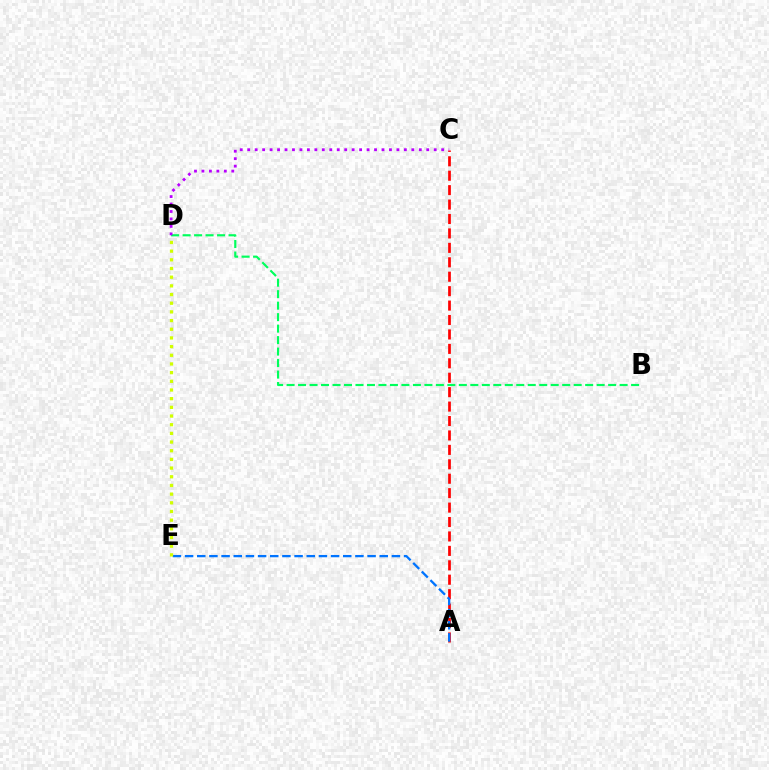{('A', 'C'): [{'color': '#ff0000', 'line_style': 'dashed', 'thickness': 1.96}], ('B', 'D'): [{'color': '#00ff5c', 'line_style': 'dashed', 'thickness': 1.56}], ('C', 'D'): [{'color': '#b900ff', 'line_style': 'dotted', 'thickness': 2.03}], ('A', 'E'): [{'color': '#0074ff', 'line_style': 'dashed', 'thickness': 1.65}], ('D', 'E'): [{'color': '#d1ff00', 'line_style': 'dotted', 'thickness': 2.36}]}